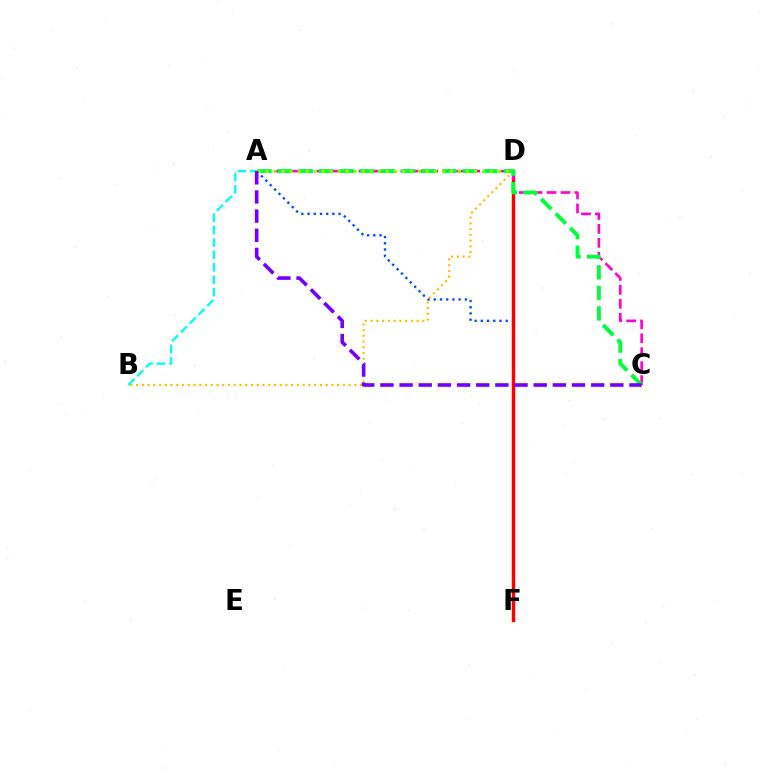{('B', 'D'): [{'color': '#ffbd00', 'line_style': 'dotted', 'thickness': 1.56}], ('A', 'F'): [{'color': '#004bff', 'line_style': 'dotted', 'thickness': 1.69}], ('D', 'F'): [{'color': '#ff0000', 'line_style': 'solid', 'thickness': 2.47}], ('A', 'C'): [{'color': '#ff00cf', 'line_style': 'dashed', 'thickness': 1.9}, {'color': '#00ff39', 'line_style': 'dashed', 'thickness': 2.79}, {'color': '#7200ff', 'line_style': 'dashed', 'thickness': 2.6}], ('A', 'D'): [{'color': '#84ff00', 'line_style': 'dotted', 'thickness': 2.18}], ('A', 'B'): [{'color': '#00fff6', 'line_style': 'dashed', 'thickness': 1.69}]}